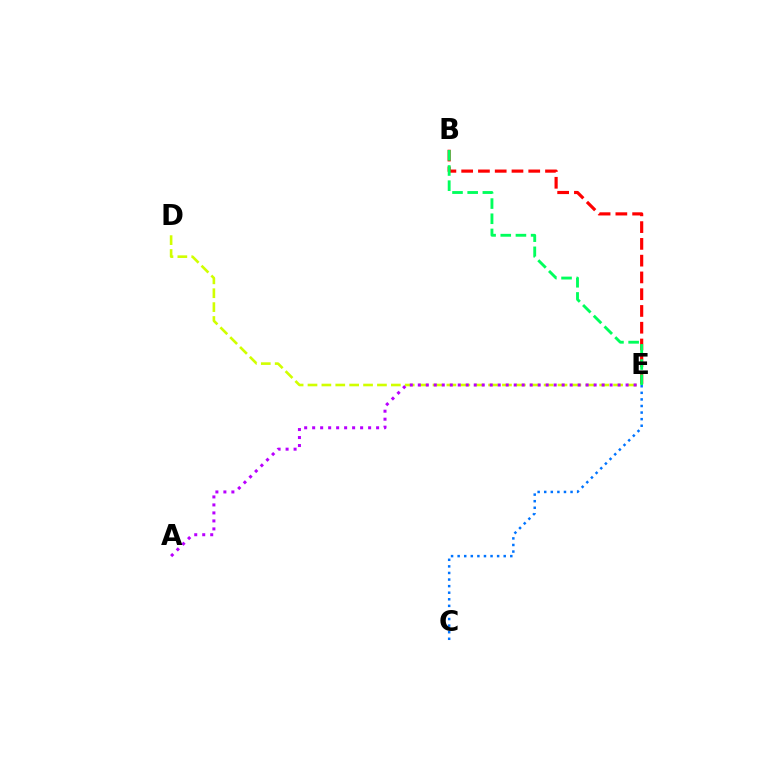{('D', 'E'): [{'color': '#d1ff00', 'line_style': 'dashed', 'thickness': 1.89}], ('B', 'E'): [{'color': '#ff0000', 'line_style': 'dashed', 'thickness': 2.28}, {'color': '#00ff5c', 'line_style': 'dashed', 'thickness': 2.06}], ('A', 'E'): [{'color': '#b900ff', 'line_style': 'dotted', 'thickness': 2.17}], ('C', 'E'): [{'color': '#0074ff', 'line_style': 'dotted', 'thickness': 1.79}]}